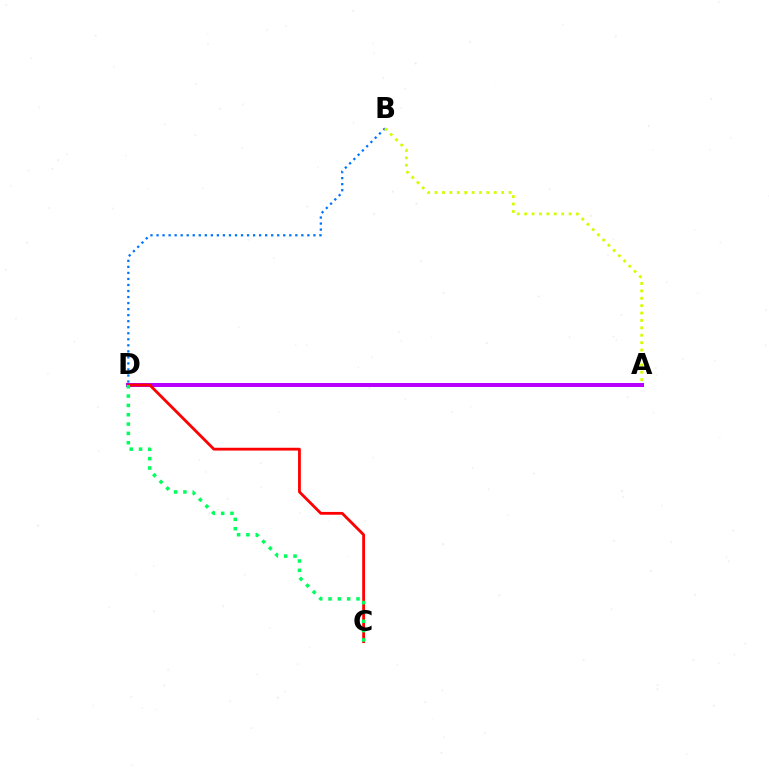{('A', 'D'): [{'color': '#b900ff', 'line_style': 'solid', 'thickness': 2.89}], ('B', 'D'): [{'color': '#0074ff', 'line_style': 'dotted', 'thickness': 1.64}], ('C', 'D'): [{'color': '#ff0000', 'line_style': 'solid', 'thickness': 2.02}, {'color': '#00ff5c', 'line_style': 'dotted', 'thickness': 2.53}], ('A', 'B'): [{'color': '#d1ff00', 'line_style': 'dotted', 'thickness': 2.01}]}